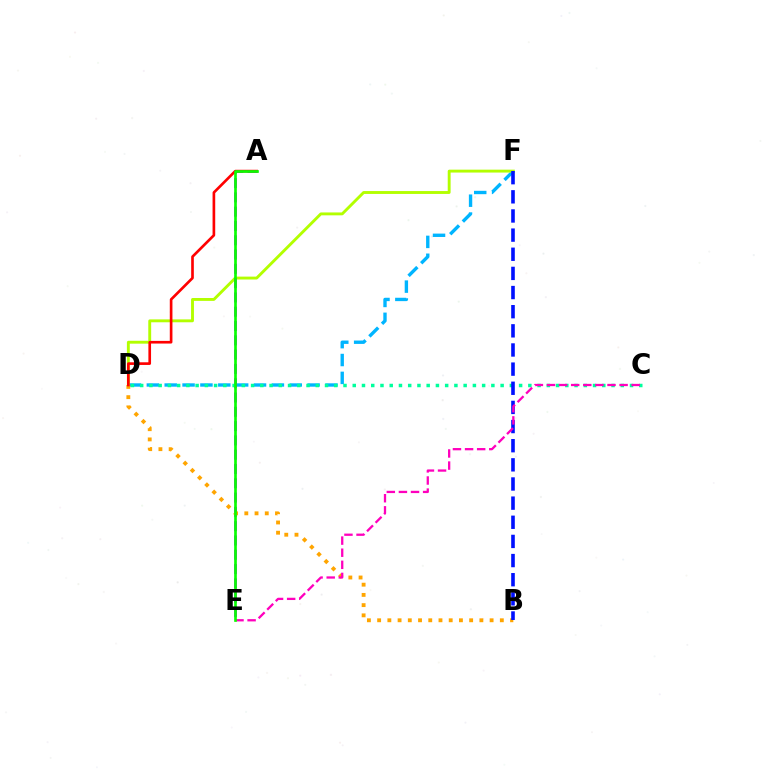{('D', 'F'): [{'color': '#00b5ff', 'line_style': 'dashed', 'thickness': 2.43}, {'color': '#b3ff00', 'line_style': 'solid', 'thickness': 2.08}], ('A', 'E'): [{'color': '#9b00ff', 'line_style': 'dashed', 'thickness': 1.94}, {'color': '#08ff00', 'line_style': 'solid', 'thickness': 1.92}], ('B', 'D'): [{'color': '#ffa500', 'line_style': 'dotted', 'thickness': 2.78}], ('A', 'D'): [{'color': '#ff0000', 'line_style': 'solid', 'thickness': 1.91}], ('C', 'D'): [{'color': '#00ff9d', 'line_style': 'dotted', 'thickness': 2.51}], ('B', 'F'): [{'color': '#0010ff', 'line_style': 'dashed', 'thickness': 2.6}], ('C', 'E'): [{'color': '#ff00bd', 'line_style': 'dashed', 'thickness': 1.64}]}